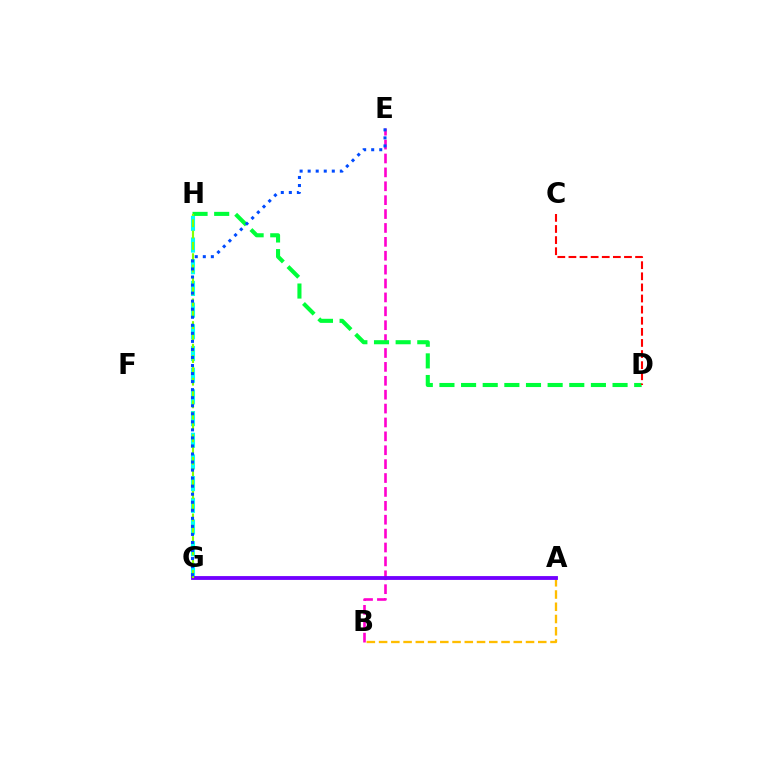{('B', 'E'): [{'color': '#ff00cf', 'line_style': 'dashed', 'thickness': 1.89}], ('G', 'H'): [{'color': '#00fff6', 'line_style': 'dashed', 'thickness': 2.95}, {'color': '#84ff00', 'line_style': 'dashed', 'thickness': 1.54}], ('A', 'B'): [{'color': '#ffbd00', 'line_style': 'dashed', 'thickness': 1.66}], ('A', 'G'): [{'color': '#7200ff', 'line_style': 'solid', 'thickness': 2.76}], ('D', 'H'): [{'color': '#00ff39', 'line_style': 'dashed', 'thickness': 2.94}], ('C', 'D'): [{'color': '#ff0000', 'line_style': 'dashed', 'thickness': 1.51}], ('E', 'G'): [{'color': '#004bff', 'line_style': 'dotted', 'thickness': 2.19}]}